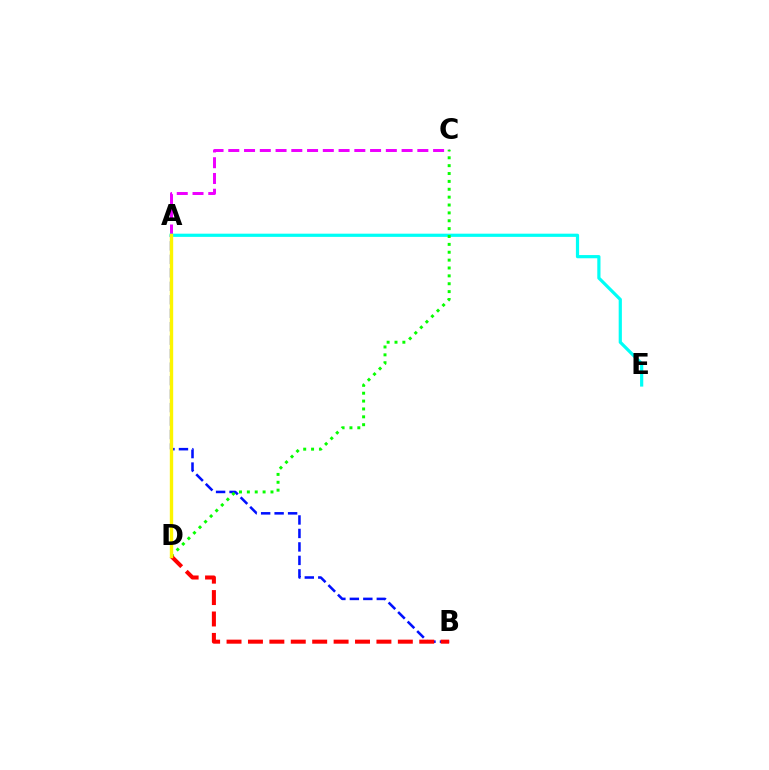{('A', 'C'): [{'color': '#ee00ff', 'line_style': 'dashed', 'thickness': 2.14}], ('A', 'B'): [{'color': '#0010ff', 'line_style': 'dashed', 'thickness': 1.83}], ('A', 'E'): [{'color': '#00fff6', 'line_style': 'solid', 'thickness': 2.3}], ('C', 'D'): [{'color': '#08ff00', 'line_style': 'dotted', 'thickness': 2.14}], ('B', 'D'): [{'color': '#ff0000', 'line_style': 'dashed', 'thickness': 2.91}], ('A', 'D'): [{'color': '#fcf500', 'line_style': 'solid', 'thickness': 2.43}]}